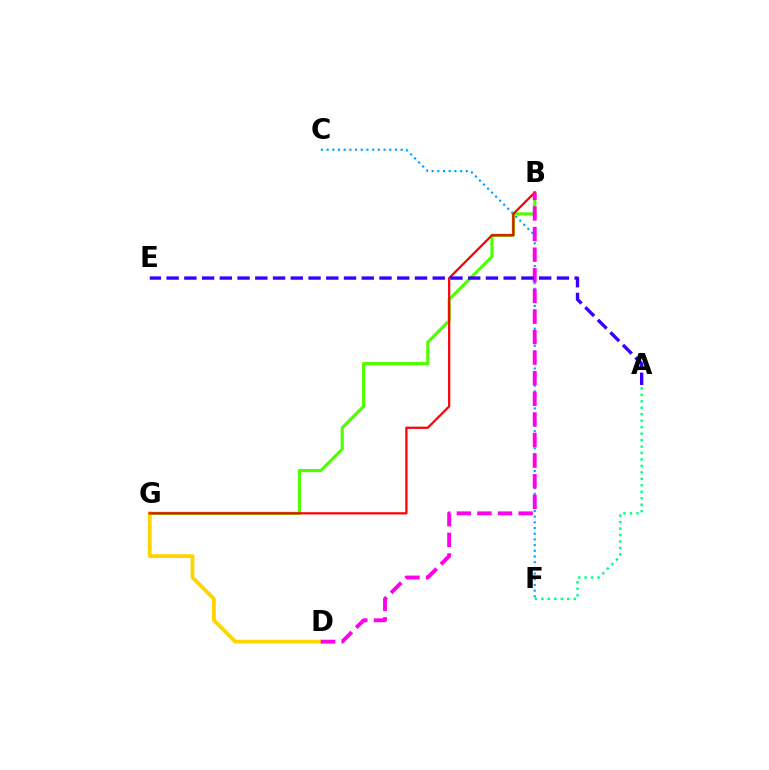{('A', 'F'): [{'color': '#00ff86', 'line_style': 'dotted', 'thickness': 1.76}], ('C', 'F'): [{'color': '#009eff', 'line_style': 'dotted', 'thickness': 1.55}], ('B', 'G'): [{'color': '#4fff00', 'line_style': 'solid', 'thickness': 2.27}, {'color': '#ff0000', 'line_style': 'solid', 'thickness': 1.6}], ('D', 'G'): [{'color': '#ffd500', 'line_style': 'solid', 'thickness': 2.74}], ('B', 'D'): [{'color': '#ff00ed', 'line_style': 'dashed', 'thickness': 2.8}], ('A', 'E'): [{'color': '#3700ff', 'line_style': 'dashed', 'thickness': 2.41}]}